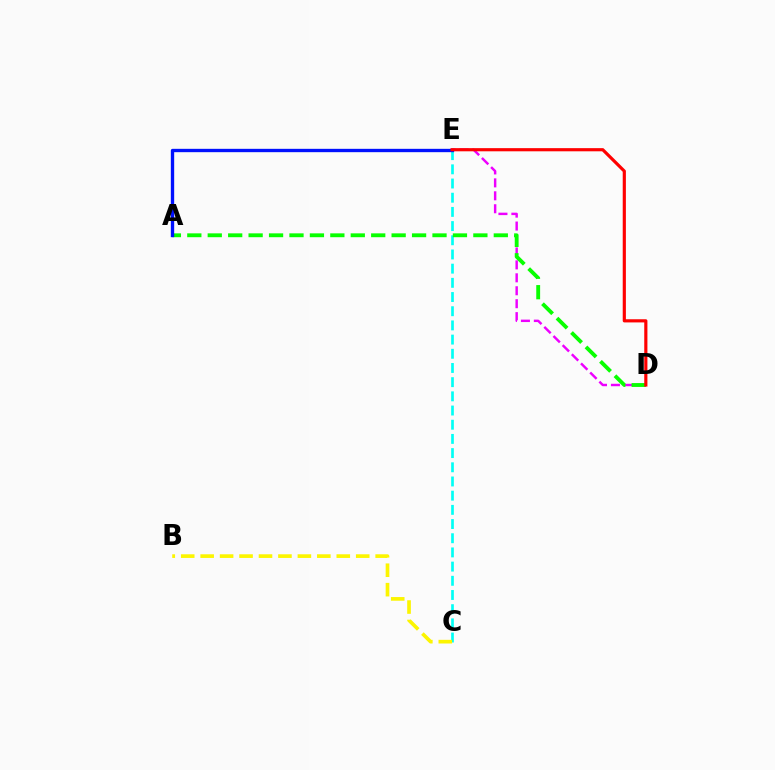{('C', 'E'): [{'color': '#00fff6', 'line_style': 'dashed', 'thickness': 1.93}], ('D', 'E'): [{'color': '#ee00ff', 'line_style': 'dashed', 'thickness': 1.76}, {'color': '#ff0000', 'line_style': 'solid', 'thickness': 2.28}], ('A', 'D'): [{'color': '#08ff00', 'line_style': 'dashed', 'thickness': 2.78}], ('A', 'E'): [{'color': '#0010ff', 'line_style': 'solid', 'thickness': 2.41}], ('B', 'C'): [{'color': '#fcf500', 'line_style': 'dashed', 'thickness': 2.64}]}